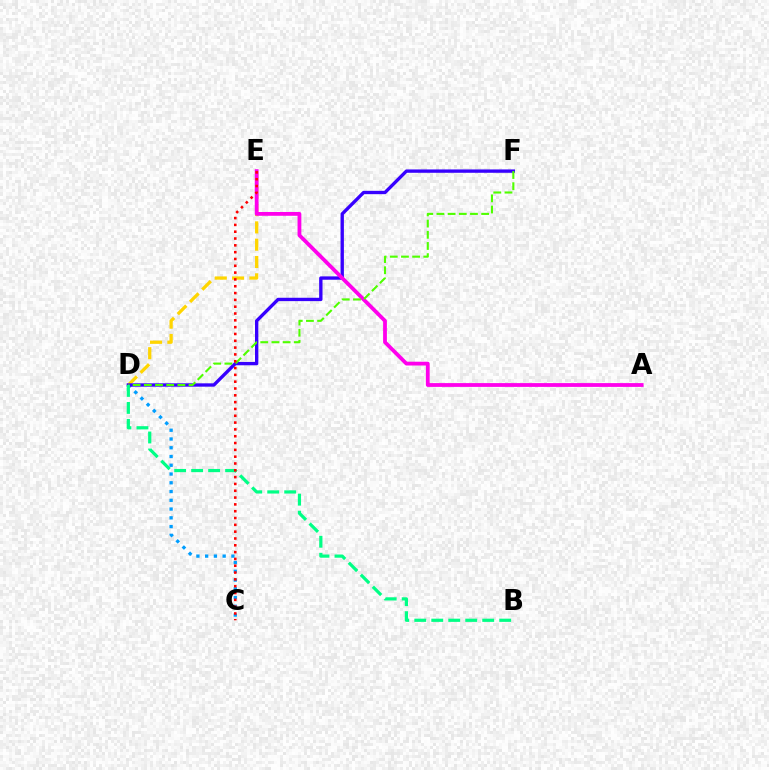{('C', 'D'): [{'color': '#009eff', 'line_style': 'dotted', 'thickness': 2.38}], ('D', 'E'): [{'color': '#ffd500', 'line_style': 'dashed', 'thickness': 2.35}], ('D', 'F'): [{'color': '#3700ff', 'line_style': 'solid', 'thickness': 2.41}, {'color': '#4fff00', 'line_style': 'dashed', 'thickness': 1.52}], ('A', 'E'): [{'color': '#ff00ed', 'line_style': 'solid', 'thickness': 2.73}], ('B', 'D'): [{'color': '#00ff86', 'line_style': 'dashed', 'thickness': 2.31}], ('C', 'E'): [{'color': '#ff0000', 'line_style': 'dotted', 'thickness': 1.85}]}